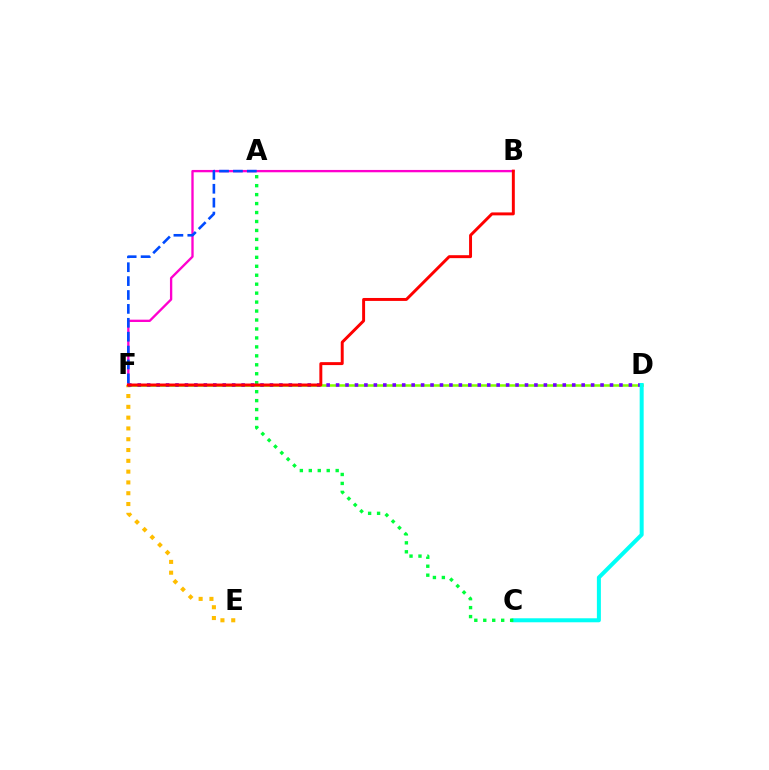{('B', 'F'): [{'color': '#ff00cf', 'line_style': 'solid', 'thickness': 1.68}, {'color': '#ff0000', 'line_style': 'solid', 'thickness': 2.12}], ('E', 'F'): [{'color': '#ffbd00', 'line_style': 'dotted', 'thickness': 2.93}], ('D', 'F'): [{'color': '#84ff00', 'line_style': 'solid', 'thickness': 1.83}, {'color': '#7200ff', 'line_style': 'dotted', 'thickness': 2.57}], ('A', 'F'): [{'color': '#004bff', 'line_style': 'dashed', 'thickness': 1.89}], ('C', 'D'): [{'color': '#00fff6', 'line_style': 'solid', 'thickness': 2.88}], ('A', 'C'): [{'color': '#00ff39', 'line_style': 'dotted', 'thickness': 2.43}]}